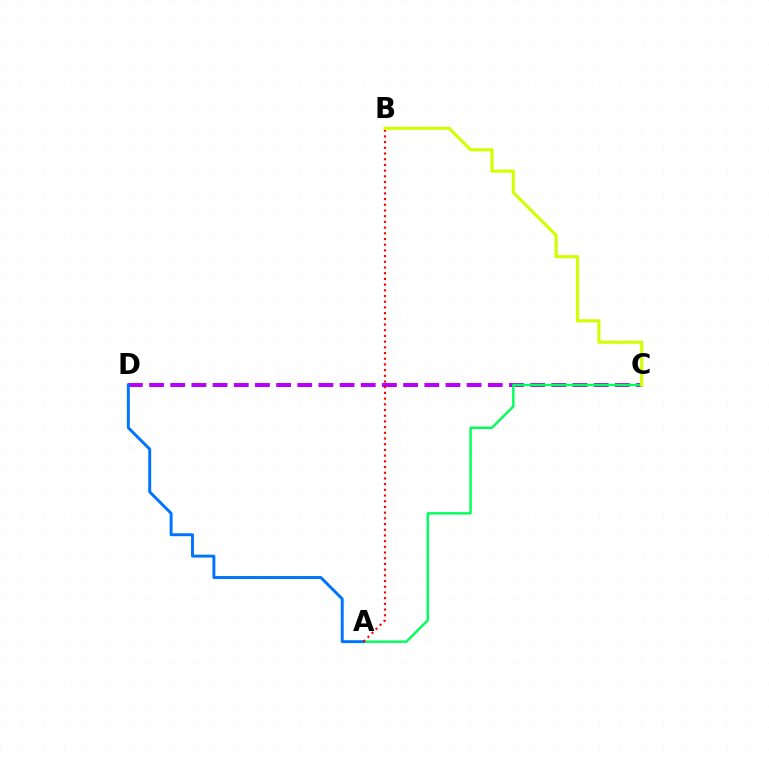{('C', 'D'): [{'color': '#b900ff', 'line_style': 'dashed', 'thickness': 2.88}], ('A', 'C'): [{'color': '#00ff5c', 'line_style': 'solid', 'thickness': 1.75}], ('A', 'D'): [{'color': '#0074ff', 'line_style': 'solid', 'thickness': 2.11}], ('A', 'B'): [{'color': '#ff0000', 'line_style': 'dotted', 'thickness': 1.55}], ('B', 'C'): [{'color': '#d1ff00', 'line_style': 'solid', 'thickness': 2.24}]}